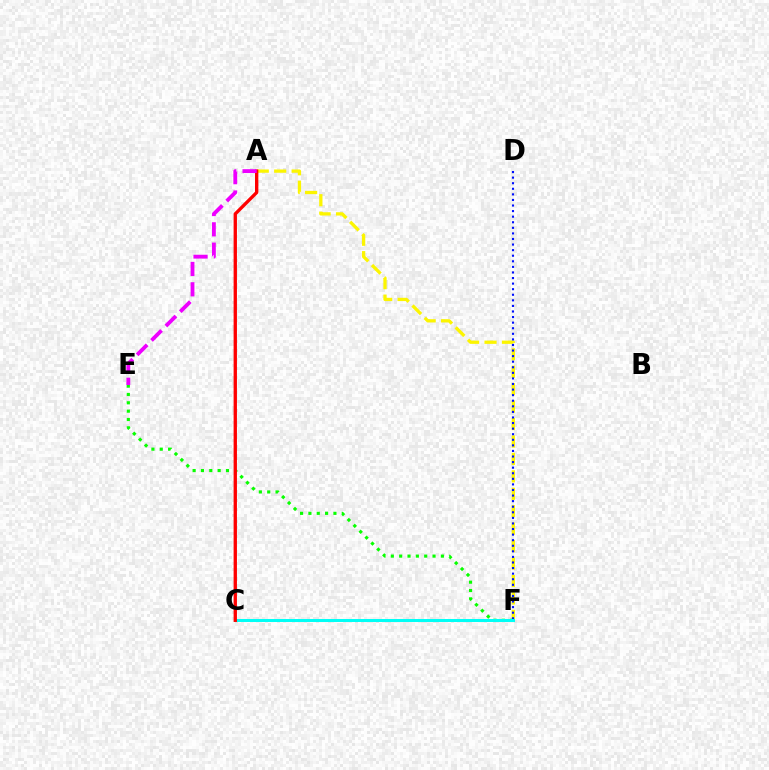{('A', 'F'): [{'color': '#fcf500', 'line_style': 'dashed', 'thickness': 2.37}], ('E', 'F'): [{'color': '#08ff00', 'line_style': 'dotted', 'thickness': 2.27}], ('D', 'F'): [{'color': '#0010ff', 'line_style': 'dotted', 'thickness': 1.52}], ('C', 'F'): [{'color': '#00fff6', 'line_style': 'solid', 'thickness': 2.17}], ('A', 'C'): [{'color': '#ff0000', 'line_style': 'solid', 'thickness': 2.4}], ('A', 'E'): [{'color': '#ee00ff', 'line_style': 'dashed', 'thickness': 2.76}]}